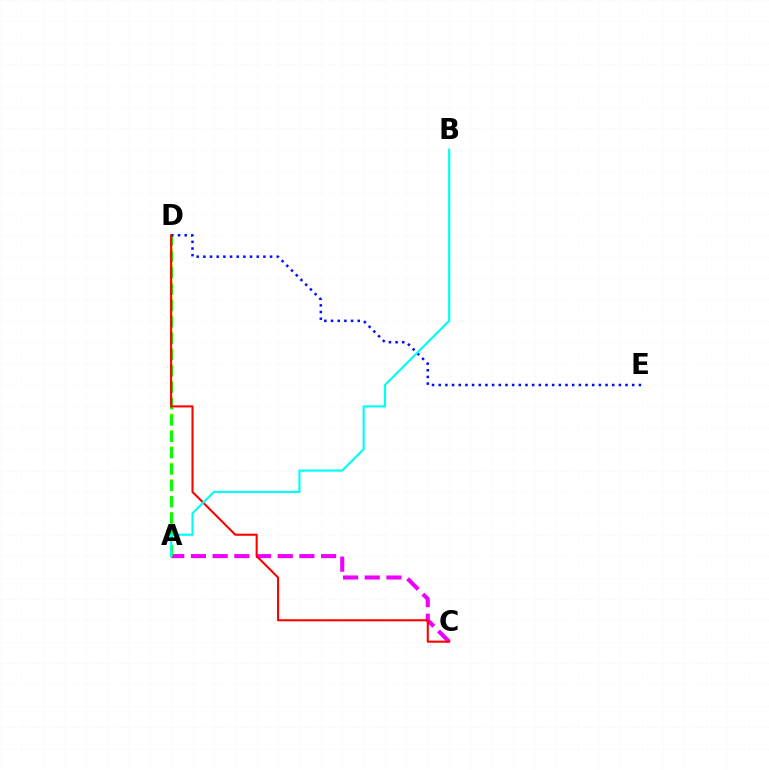{('A', 'D'): [{'color': '#fcf500', 'line_style': 'dotted', 'thickness': 2.24}, {'color': '#08ff00', 'line_style': 'dashed', 'thickness': 2.22}], ('A', 'C'): [{'color': '#ee00ff', 'line_style': 'dashed', 'thickness': 2.95}], ('D', 'E'): [{'color': '#0010ff', 'line_style': 'dotted', 'thickness': 1.81}], ('C', 'D'): [{'color': '#ff0000', 'line_style': 'solid', 'thickness': 1.5}], ('A', 'B'): [{'color': '#00fff6', 'line_style': 'solid', 'thickness': 1.56}]}